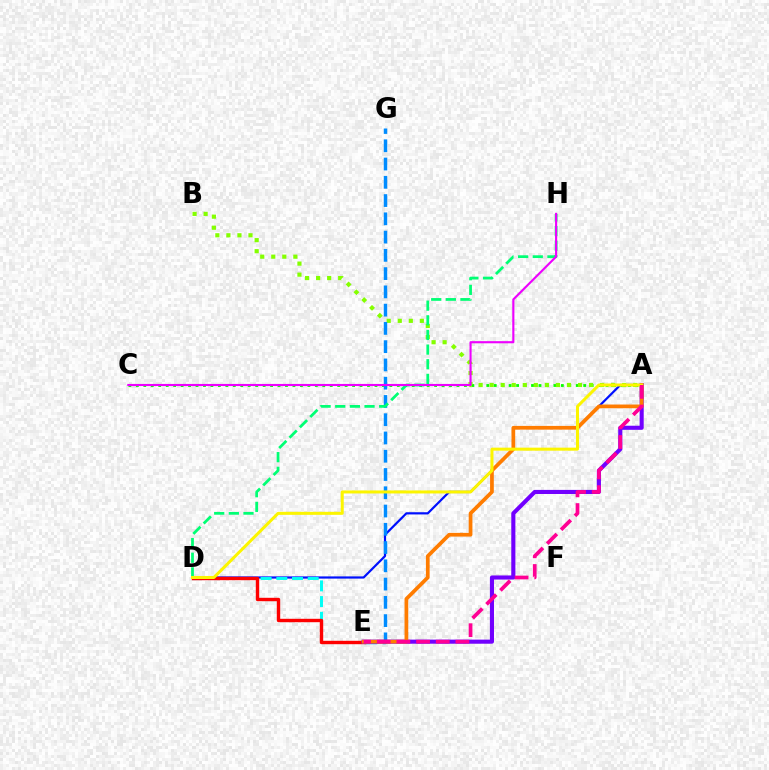{('A', 'D'): [{'color': '#0010ff', 'line_style': 'solid', 'thickness': 1.59}, {'color': '#fcf500', 'line_style': 'solid', 'thickness': 2.18}], ('A', 'C'): [{'color': '#08ff00', 'line_style': 'dotted', 'thickness': 2.03}], ('A', 'B'): [{'color': '#84ff00', 'line_style': 'dotted', 'thickness': 3.0}], ('E', 'G'): [{'color': '#008cff', 'line_style': 'dashed', 'thickness': 2.48}], ('D', 'E'): [{'color': '#00fff6', 'line_style': 'dashed', 'thickness': 2.13}, {'color': '#ff0000', 'line_style': 'solid', 'thickness': 2.45}], ('D', 'H'): [{'color': '#00ff74', 'line_style': 'dashed', 'thickness': 1.99}], ('A', 'E'): [{'color': '#7200ff', 'line_style': 'solid', 'thickness': 2.95}, {'color': '#ff7c00', 'line_style': 'solid', 'thickness': 2.68}, {'color': '#ff0094', 'line_style': 'dashed', 'thickness': 2.67}], ('C', 'H'): [{'color': '#ee00ff', 'line_style': 'solid', 'thickness': 1.53}]}